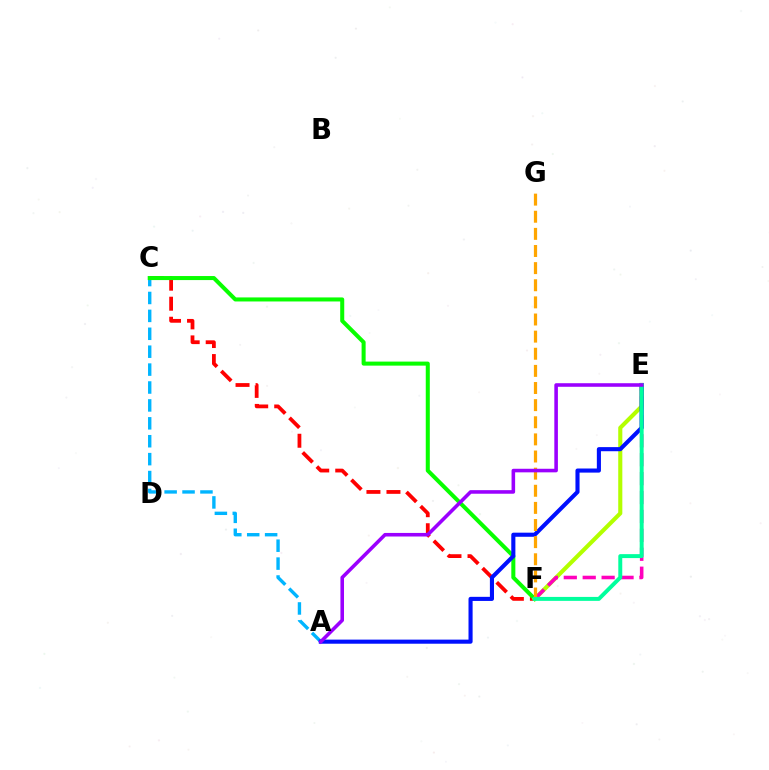{('C', 'F'): [{'color': '#ff0000', 'line_style': 'dashed', 'thickness': 2.72}, {'color': '#08ff00', 'line_style': 'solid', 'thickness': 2.91}], ('A', 'C'): [{'color': '#00b5ff', 'line_style': 'dashed', 'thickness': 2.43}], ('E', 'F'): [{'color': '#b3ff00', 'line_style': 'solid', 'thickness': 2.95}, {'color': '#ff00bd', 'line_style': 'dashed', 'thickness': 2.57}, {'color': '#00ff9d', 'line_style': 'solid', 'thickness': 2.85}], ('A', 'E'): [{'color': '#0010ff', 'line_style': 'solid', 'thickness': 2.95}, {'color': '#9b00ff', 'line_style': 'solid', 'thickness': 2.57}], ('F', 'G'): [{'color': '#ffa500', 'line_style': 'dashed', 'thickness': 2.33}]}